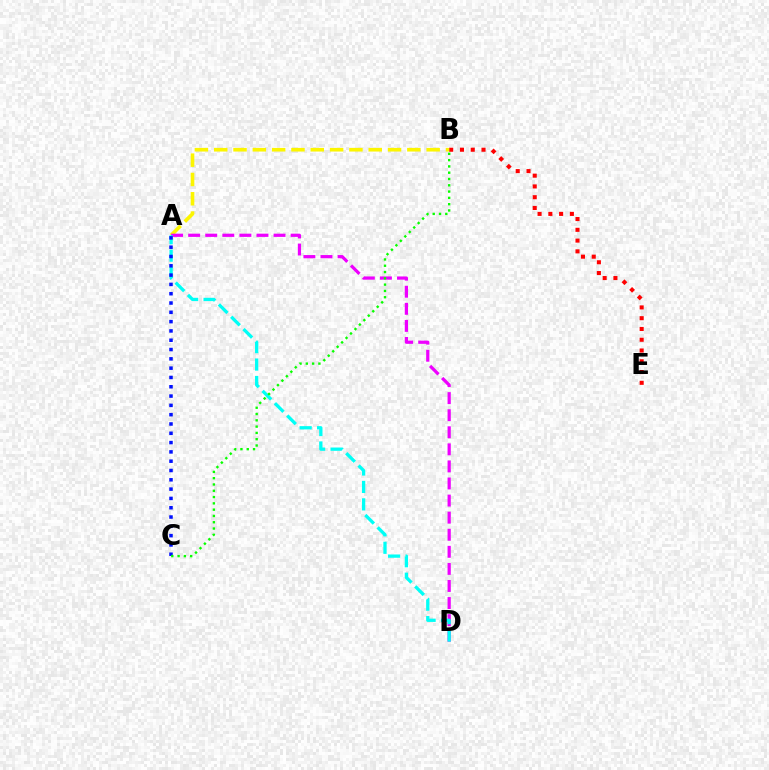{('B', 'E'): [{'color': '#ff0000', 'line_style': 'dotted', 'thickness': 2.93}], ('A', 'B'): [{'color': '#fcf500', 'line_style': 'dashed', 'thickness': 2.62}], ('A', 'D'): [{'color': '#ee00ff', 'line_style': 'dashed', 'thickness': 2.32}, {'color': '#00fff6', 'line_style': 'dashed', 'thickness': 2.37}], ('A', 'C'): [{'color': '#0010ff', 'line_style': 'dotted', 'thickness': 2.53}], ('B', 'C'): [{'color': '#08ff00', 'line_style': 'dotted', 'thickness': 1.71}]}